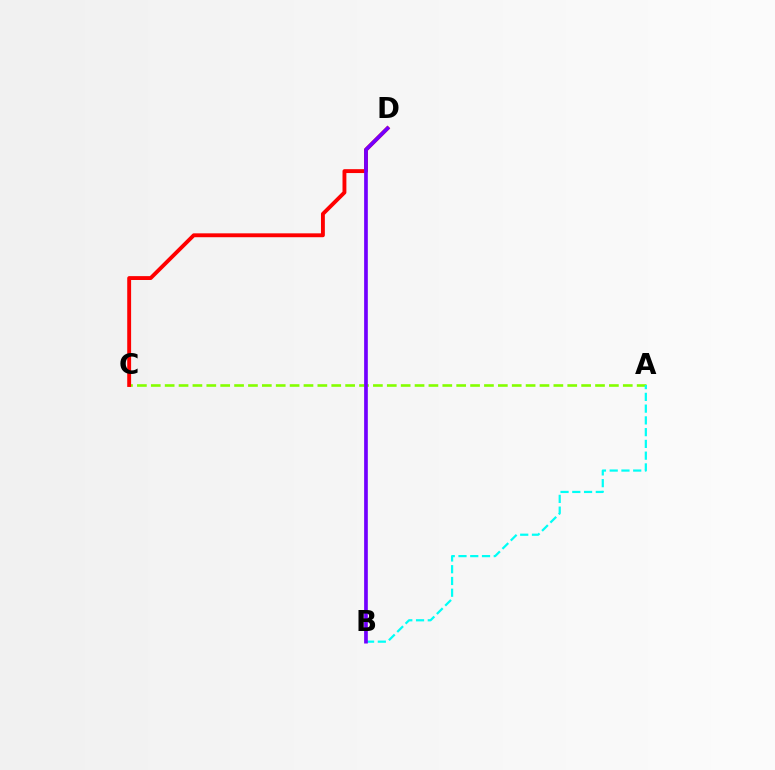{('A', 'C'): [{'color': '#84ff00', 'line_style': 'dashed', 'thickness': 1.89}], ('A', 'B'): [{'color': '#00fff6', 'line_style': 'dashed', 'thickness': 1.6}], ('C', 'D'): [{'color': '#ff0000', 'line_style': 'solid', 'thickness': 2.79}], ('B', 'D'): [{'color': '#7200ff', 'line_style': 'solid', 'thickness': 2.65}]}